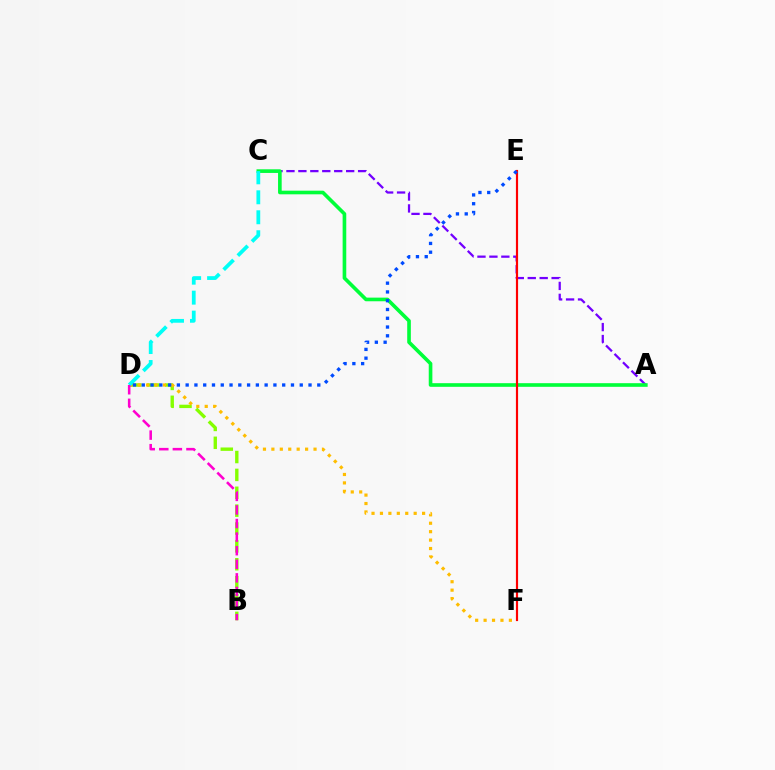{('A', 'C'): [{'color': '#7200ff', 'line_style': 'dashed', 'thickness': 1.62}, {'color': '#00ff39', 'line_style': 'solid', 'thickness': 2.62}], ('E', 'F'): [{'color': '#ff0000', 'line_style': 'solid', 'thickness': 1.56}], ('B', 'D'): [{'color': '#84ff00', 'line_style': 'dashed', 'thickness': 2.43}, {'color': '#ff00cf', 'line_style': 'dashed', 'thickness': 1.85}], ('D', 'F'): [{'color': '#ffbd00', 'line_style': 'dotted', 'thickness': 2.29}], ('C', 'D'): [{'color': '#00fff6', 'line_style': 'dashed', 'thickness': 2.71}], ('D', 'E'): [{'color': '#004bff', 'line_style': 'dotted', 'thickness': 2.38}]}